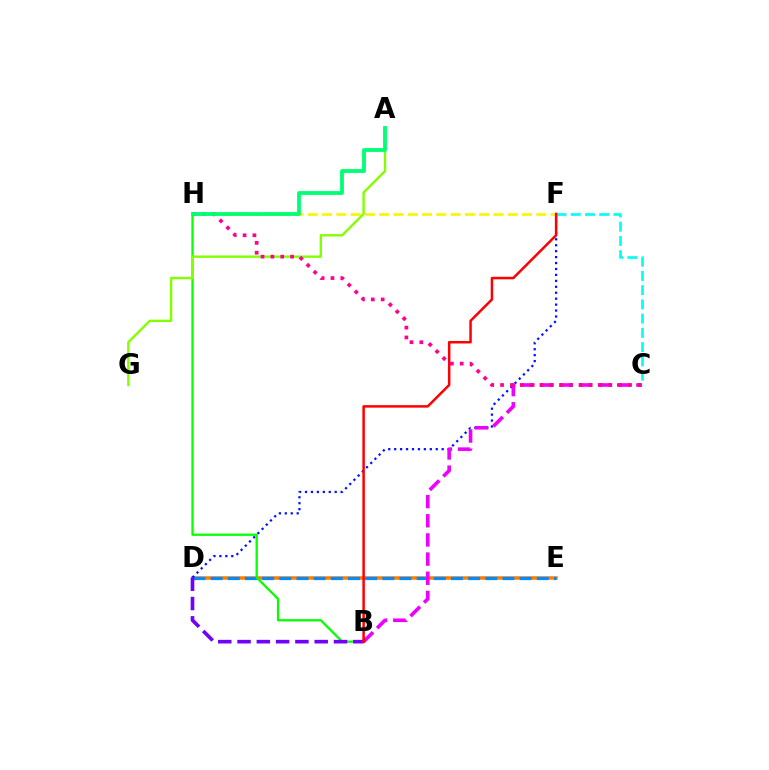{('D', 'E'): [{'color': '#ff7c00', 'line_style': 'solid', 'thickness': 2.52}, {'color': '#008cff', 'line_style': 'dashed', 'thickness': 2.33}], ('D', 'F'): [{'color': '#0010ff', 'line_style': 'dotted', 'thickness': 1.61}], ('B', 'H'): [{'color': '#08ff00', 'line_style': 'solid', 'thickness': 1.64}], ('C', 'F'): [{'color': '#00fff6', 'line_style': 'dashed', 'thickness': 1.93}], ('F', 'H'): [{'color': '#fcf500', 'line_style': 'dashed', 'thickness': 1.94}], ('B', 'C'): [{'color': '#ee00ff', 'line_style': 'dashed', 'thickness': 2.6}], ('A', 'G'): [{'color': '#84ff00', 'line_style': 'solid', 'thickness': 1.73}], ('B', 'D'): [{'color': '#7200ff', 'line_style': 'dashed', 'thickness': 2.62}], ('B', 'F'): [{'color': '#ff0000', 'line_style': 'solid', 'thickness': 1.8}], ('C', 'H'): [{'color': '#ff0094', 'line_style': 'dotted', 'thickness': 2.67}], ('A', 'H'): [{'color': '#00ff74', 'line_style': 'solid', 'thickness': 2.74}]}